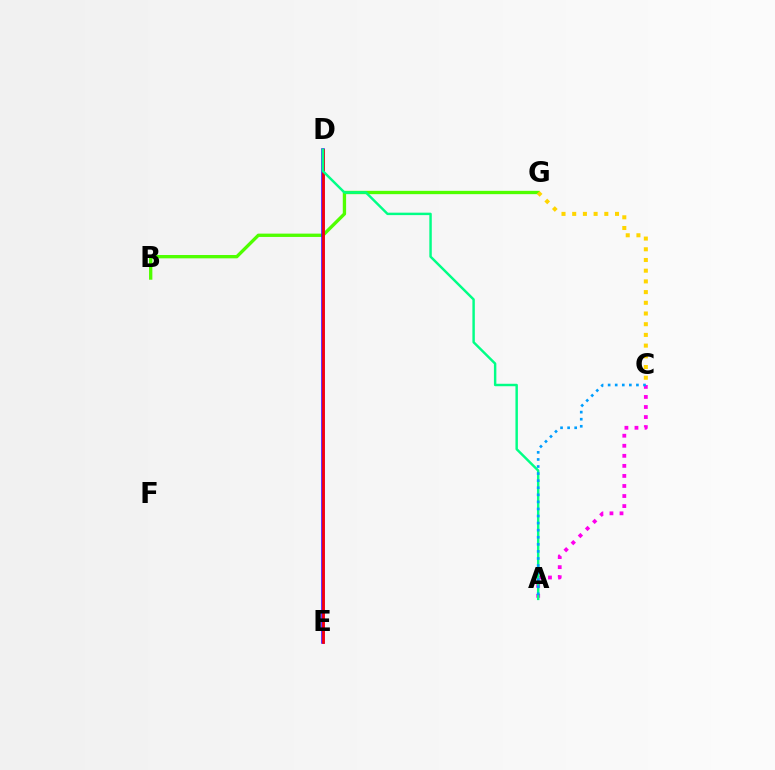{('B', 'G'): [{'color': '#4fff00', 'line_style': 'solid', 'thickness': 2.4}], ('A', 'C'): [{'color': '#ff00ed', 'line_style': 'dotted', 'thickness': 2.73}, {'color': '#009eff', 'line_style': 'dotted', 'thickness': 1.92}], ('C', 'G'): [{'color': '#ffd500', 'line_style': 'dotted', 'thickness': 2.91}], ('D', 'E'): [{'color': '#3700ff', 'line_style': 'solid', 'thickness': 2.54}, {'color': '#ff0000', 'line_style': 'solid', 'thickness': 1.93}], ('A', 'D'): [{'color': '#00ff86', 'line_style': 'solid', 'thickness': 1.76}]}